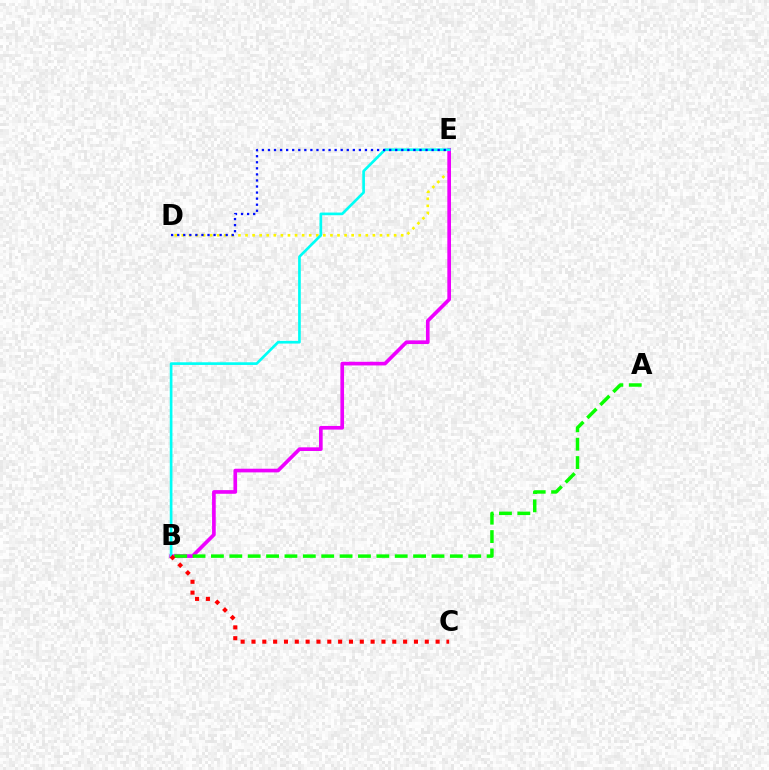{('D', 'E'): [{'color': '#fcf500', 'line_style': 'dotted', 'thickness': 1.92}, {'color': '#0010ff', 'line_style': 'dotted', 'thickness': 1.65}], ('B', 'E'): [{'color': '#ee00ff', 'line_style': 'solid', 'thickness': 2.64}, {'color': '#00fff6', 'line_style': 'solid', 'thickness': 1.92}], ('A', 'B'): [{'color': '#08ff00', 'line_style': 'dashed', 'thickness': 2.5}], ('B', 'C'): [{'color': '#ff0000', 'line_style': 'dotted', 'thickness': 2.94}]}